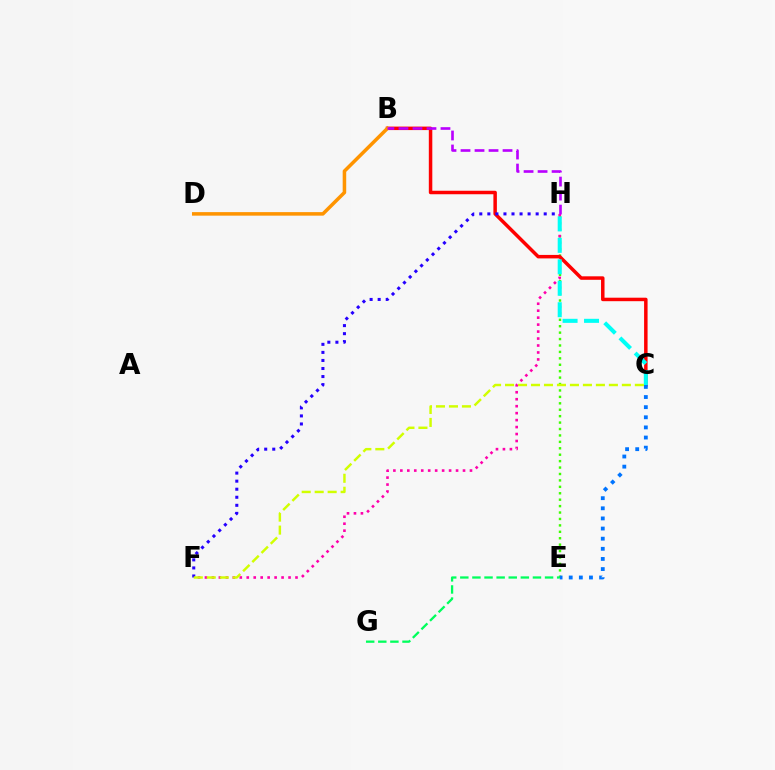{('E', 'H'): [{'color': '#3dff00', 'line_style': 'dotted', 'thickness': 1.75}], ('F', 'H'): [{'color': '#ff00ac', 'line_style': 'dotted', 'thickness': 1.89}, {'color': '#2500ff', 'line_style': 'dotted', 'thickness': 2.19}], ('B', 'C'): [{'color': '#ff0000', 'line_style': 'solid', 'thickness': 2.51}], ('C', 'H'): [{'color': '#00fff6', 'line_style': 'dashed', 'thickness': 2.92}], ('B', 'D'): [{'color': '#ff9400', 'line_style': 'solid', 'thickness': 2.54}], ('C', 'E'): [{'color': '#0074ff', 'line_style': 'dotted', 'thickness': 2.75}], ('B', 'H'): [{'color': '#b900ff', 'line_style': 'dashed', 'thickness': 1.9}], ('C', 'F'): [{'color': '#d1ff00', 'line_style': 'dashed', 'thickness': 1.76}], ('E', 'G'): [{'color': '#00ff5c', 'line_style': 'dashed', 'thickness': 1.64}]}